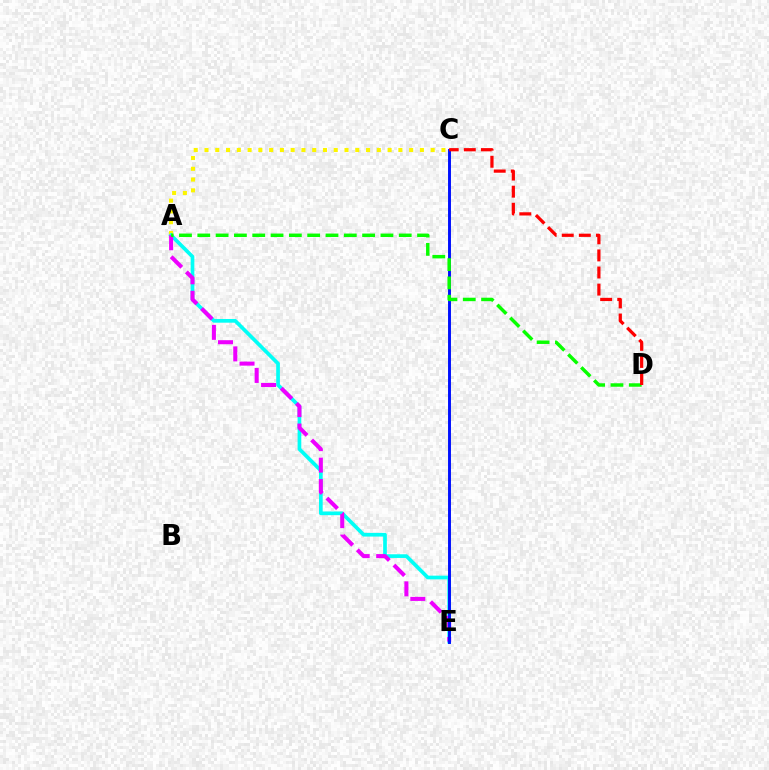{('A', 'C'): [{'color': '#fcf500', 'line_style': 'dotted', 'thickness': 2.93}], ('A', 'E'): [{'color': '#00fff6', 'line_style': 'solid', 'thickness': 2.66}, {'color': '#ee00ff', 'line_style': 'dashed', 'thickness': 2.92}], ('C', 'E'): [{'color': '#0010ff', 'line_style': 'solid', 'thickness': 2.11}], ('A', 'D'): [{'color': '#08ff00', 'line_style': 'dashed', 'thickness': 2.49}], ('C', 'D'): [{'color': '#ff0000', 'line_style': 'dashed', 'thickness': 2.32}]}